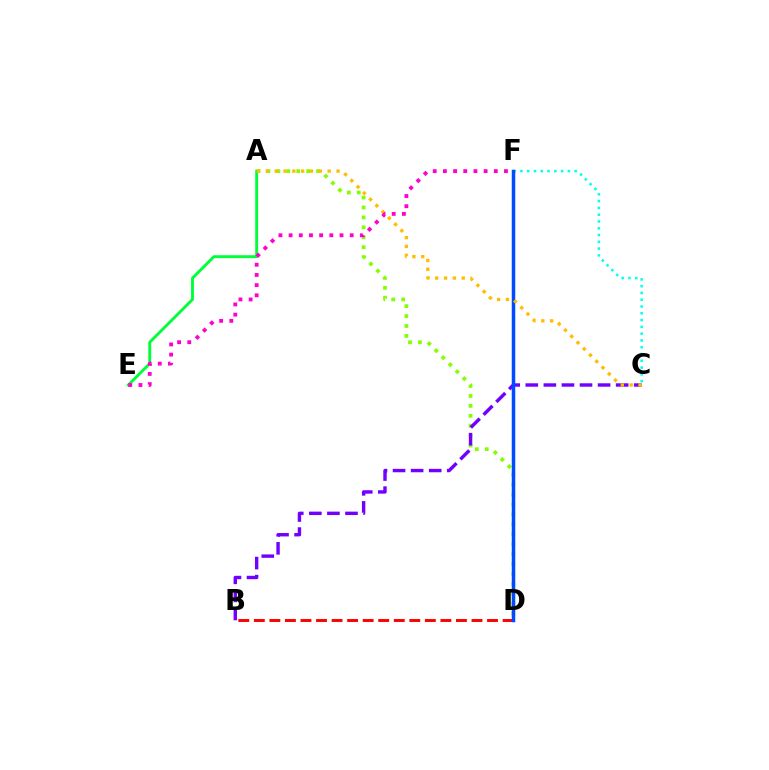{('A', 'D'): [{'color': '#84ff00', 'line_style': 'dotted', 'thickness': 2.69}], ('C', 'F'): [{'color': '#00fff6', 'line_style': 'dotted', 'thickness': 1.84}], ('A', 'E'): [{'color': '#00ff39', 'line_style': 'solid', 'thickness': 2.09}], ('B', 'C'): [{'color': '#7200ff', 'line_style': 'dashed', 'thickness': 2.45}], ('B', 'D'): [{'color': '#ff0000', 'line_style': 'dashed', 'thickness': 2.11}], ('D', 'F'): [{'color': '#004bff', 'line_style': 'solid', 'thickness': 2.52}], ('A', 'C'): [{'color': '#ffbd00', 'line_style': 'dotted', 'thickness': 2.4}], ('E', 'F'): [{'color': '#ff00cf', 'line_style': 'dotted', 'thickness': 2.77}]}